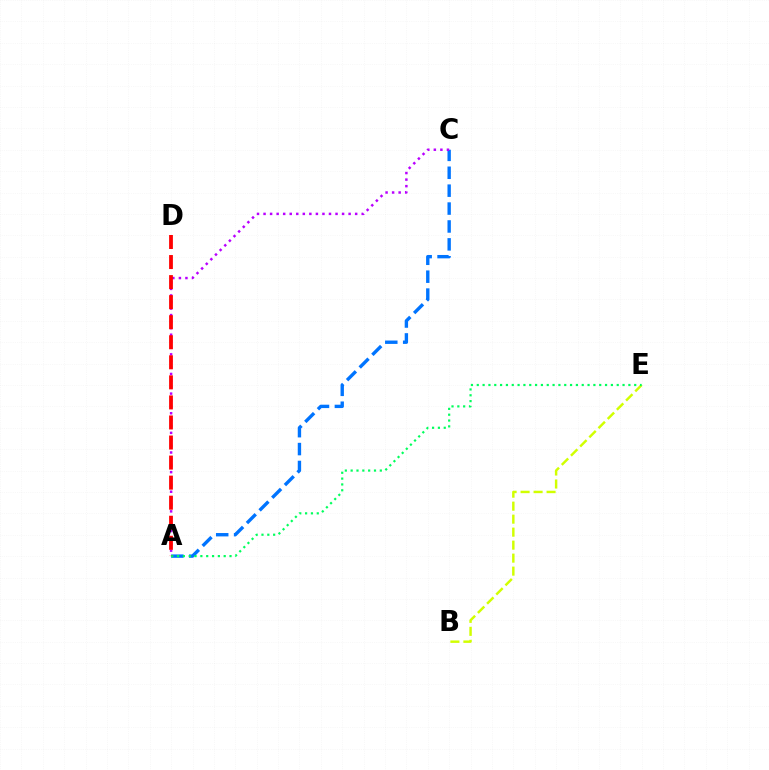{('A', 'C'): [{'color': '#0074ff', 'line_style': 'dashed', 'thickness': 2.43}, {'color': '#b900ff', 'line_style': 'dotted', 'thickness': 1.78}], ('B', 'E'): [{'color': '#d1ff00', 'line_style': 'dashed', 'thickness': 1.76}], ('A', 'E'): [{'color': '#00ff5c', 'line_style': 'dotted', 'thickness': 1.58}], ('A', 'D'): [{'color': '#ff0000', 'line_style': 'dashed', 'thickness': 2.72}]}